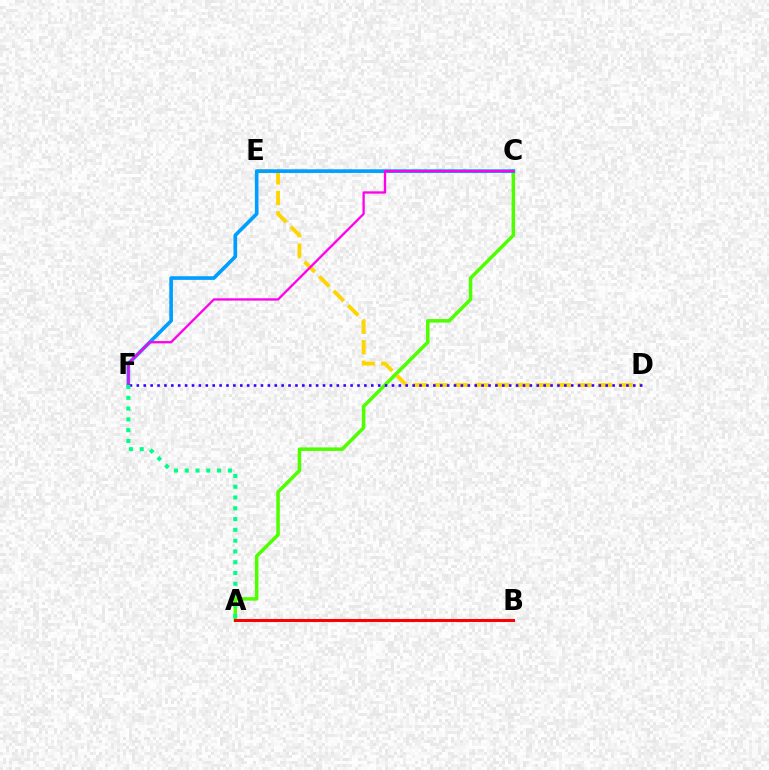{('A', 'C'): [{'color': '#4fff00', 'line_style': 'solid', 'thickness': 2.54}], ('D', 'E'): [{'color': '#ffd500', 'line_style': 'dashed', 'thickness': 2.79}], ('C', 'F'): [{'color': '#009eff', 'line_style': 'solid', 'thickness': 2.63}, {'color': '#ff00ed', 'line_style': 'solid', 'thickness': 1.66}], ('D', 'F'): [{'color': '#3700ff', 'line_style': 'dotted', 'thickness': 1.87}], ('A', 'F'): [{'color': '#00ff86', 'line_style': 'dotted', 'thickness': 2.93}], ('A', 'B'): [{'color': '#ff0000', 'line_style': 'solid', 'thickness': 2.19}]}